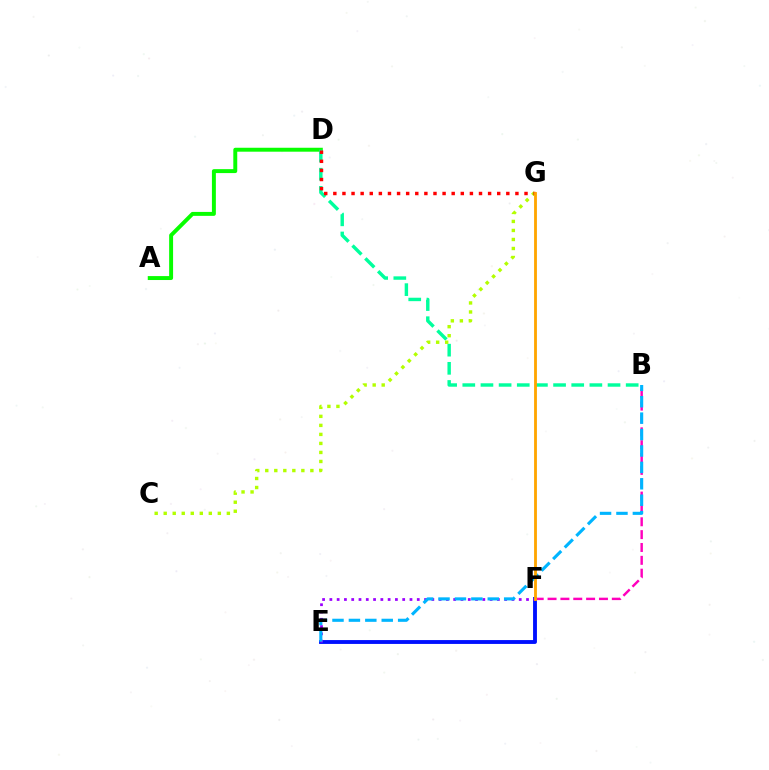{('A', 'D'): [{'color': '#08ff00', 'line_style': 'solid', 'thickness': 2.84}], ('E', 'F'): [{'color': '#0010ff', 'line_style': 'solid', 'thickness': 2.78}, {'color': '#9b00ff', 'line_style': 'dotted', 'thickness': 1.98}], ('B', 'D'): [{'color': '#00ff9d', 'line_style': 'dashed', 'thickness': 2.47}], ('C', 'G'): [{'color': '#b3ff00', 'line_style': 'dotted', 'thickness': 2.45}], ('D', 'G'): [{'color': '#ff0000', 'line_style': 'dotted', 'thickness': 2.47}], ('B', 'F'): [{'color': '#ff00bd', 'line_style': 'dashed', 'thickness': 1.75}], ('B', 'E'): [{'color': '#00b5ff', 'line_style': 'dashed', 'thickness': 2.23}], ('F', 'G'): [{'color': '#ffa500', 'line_style': 'solid', 'thickness': 2.04}]}